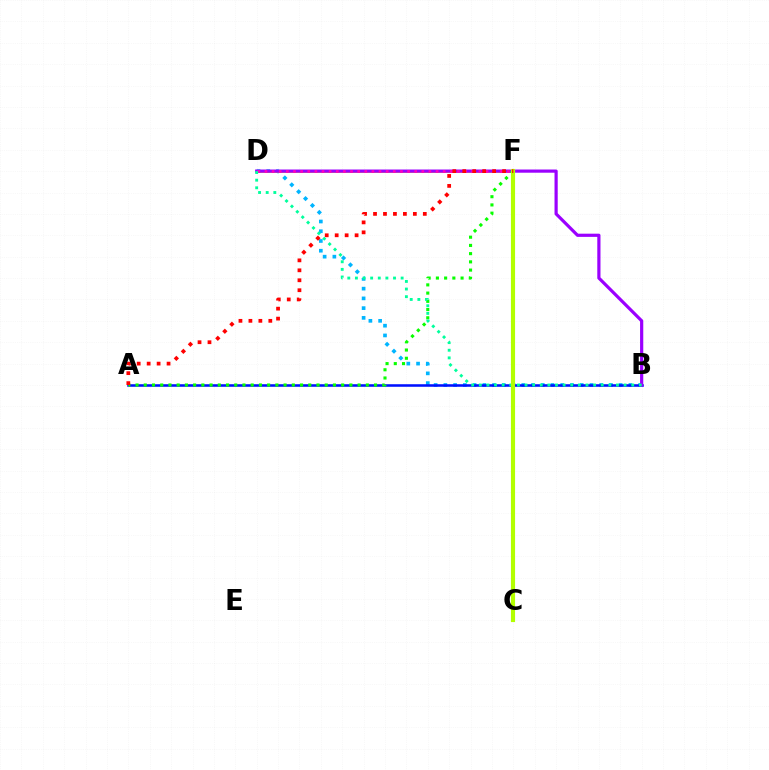{('B', 'D'): [{'color': '#00b5ff', 'line_style': 'dotted', 'thickness': 2.65}, {'color': '#9b00ff', 'line_style': 'solid', 'thickness': 2.3}, {'color': '#00ff9d', 'line_style': 'dotted', 'thickness': 2.07}], ('D', 'F'): [{'color': '#ffa500', 'line_style': 'solid', 'thickness': 1.87}, {'color': '#ff00bd', 'line_style': 'dotted', 'thickness': 1.94}], ('A', 'B'): [{'color': '#0010ff', 'line_style': 'solid', 'thickness': 1.84}], ('A', 'F'): [{'color': '#08ff00', 'line_style': 'dotted', 'thickness': 2.23}, {'color': '#ff0000', 'line_style': 'dotted', 'thickness': 2.71}], ('C', 'F'): [{'color': '#b3ff00', 'line_style': 'solid', 'thickness': 2.98}]}